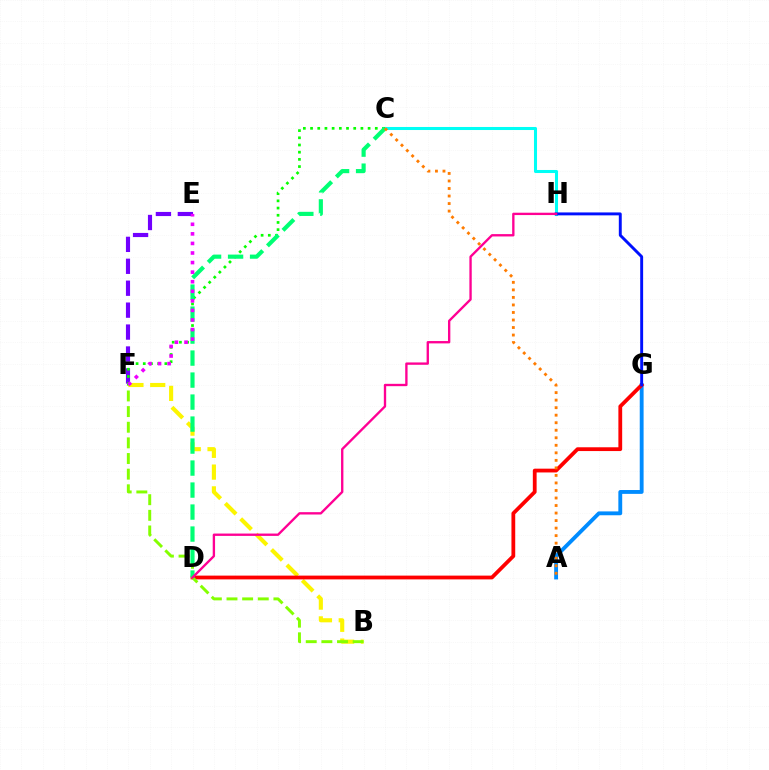{('C', 'H'): [{'color': '#00fff6', 'line_style': 'solid', 'thickness': 2.19}], ('A', 'G'): [{'color': '#008cff', 'line_style': 'solid', 'thickness': 2.77}], ('B', 'F'): [{'color': '#fcf500', 'line_style': 'dashed', 'thickness': 2.96}, {'color': '#84ff00', 'line_style': 'dashed', 'thickness': 2.12}], ('D', 'G'): [{'color': '#ff0000', 'line_style': 'solid', 'thickness': 2.72}], ('G', 'H'): [{'color': '#0010ff', 'line_style': 'solid', 'thickness': 2.1}], ('E', 'F'): [{'color': '#7200ff', 'line_style': 'dashed', 'thickness': 2.98}, {'color': '#ee00ff', 'line_style': 'dotted', 'thickness': 2.6}], ('C', 'F'): [{'color': '#08ff00', 'line_style': 'dotted', 'thickness': 1.95}], ('C', 'D'): [{'color': '#00ff74', 'line_style': 'dashed', 'thickness': 2.99}], ('A', 'C'): [{'color': '#ff7c00', 'line_style': 'dotted', 'thickness': 2.05}], ('D', 'H'): [{'color': '#ff0094', 'line_style': 'solid', 'thickness': 1.69}]}